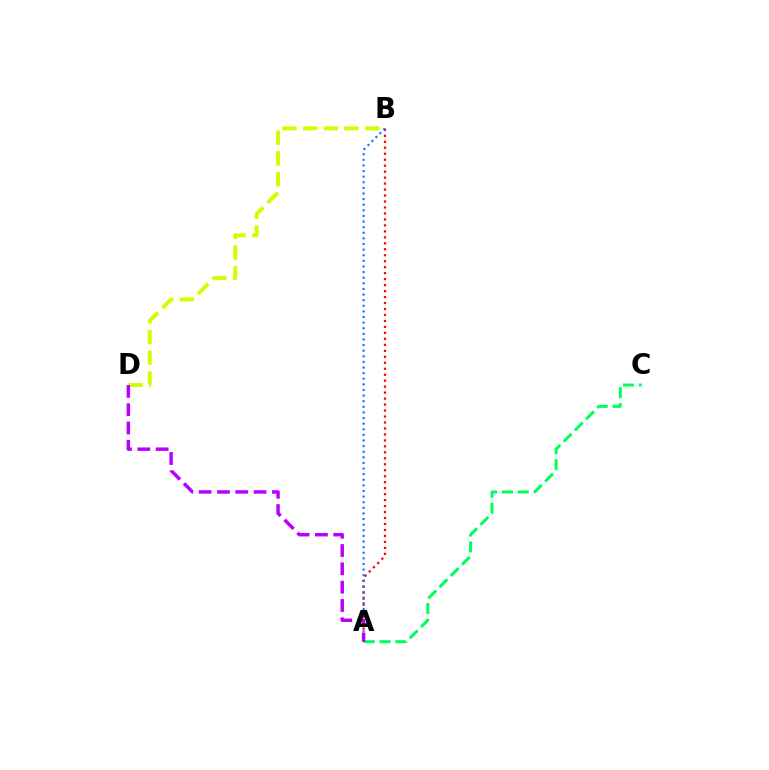{('A', 'C'): [{'color': '#00ff5c', 'line_style': 'dashed', 'thickness': 2.15}], ('A', 'B'): [{'color': '#ff0000', 'line_style': 'dotted', 'thickness': 1.62}, {'color': '#0074ff', 'line_style': 'dotted', 'thickness': 1.53}], ('B', 'D'): [{'color': '#d1ff00', 'line_style': 'dashed', 'thickness': 2.81}], ('A', 'D'): [{'color': '#b900ff', 'line_style': 'dashed', 'thickness': 2.49}]}